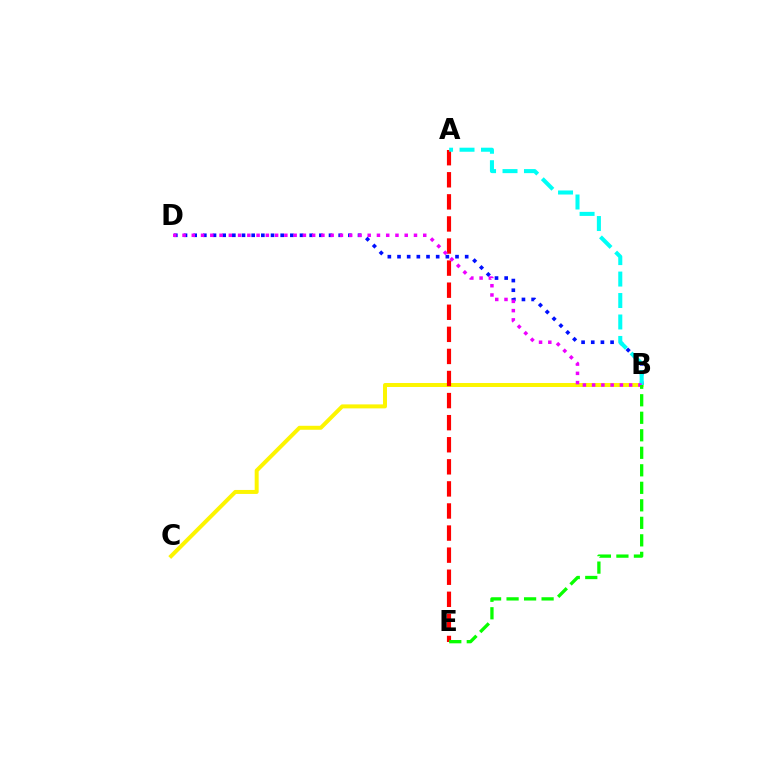{('B', 'C'): [{'color': '#fcf500', 'line_style': 'solid', 'thickness': 2.86}], ('B', 'D'): [{'color': '#0010ff', 'line_style': 'dotted', 'thickness': 2.63}, {'color': '#ee00ff', 'line_style': 'dotted', 'thickness': 2.52}], ('A', 'E'): [{'color': '#ff0000', 'line_style': 'dashed', 'thickness': 3.0}], ('A', 'B'): [{'color': '#00fff6', 'line_style': 'dashed', 'thickness': 2.92}], ('B', 'E'): [{'color': '#08ff00', 'line_style': 'dashed', 'thickness': 2.38}]}